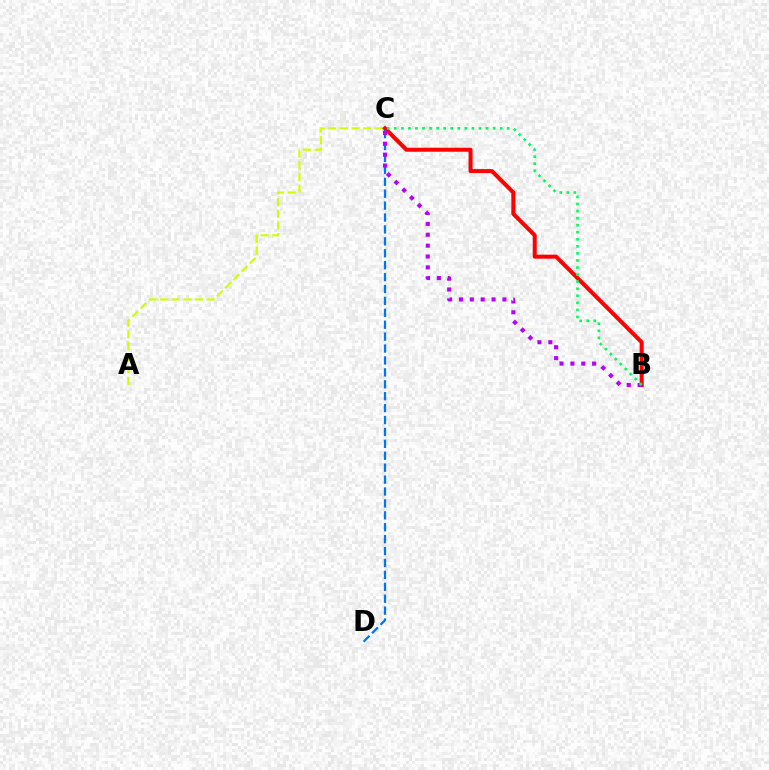{('A', 'C'): [{'color': '#d1ff00', 'line_style': 'dashed', 'thickness': 1.58}], ('B', 'C'): [{'color': '#ff0000', 'line_style': 'solid', 'thickness': 2.9}, {'color': '#b900ff', 'line_style': 'dotted', 'thickness': 2.95}, {'color': '#00ff5c', 'line_style': 'dotted', 'thickness': 1.92}], ('C', 'D'): [{'color': '#0074ff', 'line_style': 'dashed', 'thickness': 1.62}]}